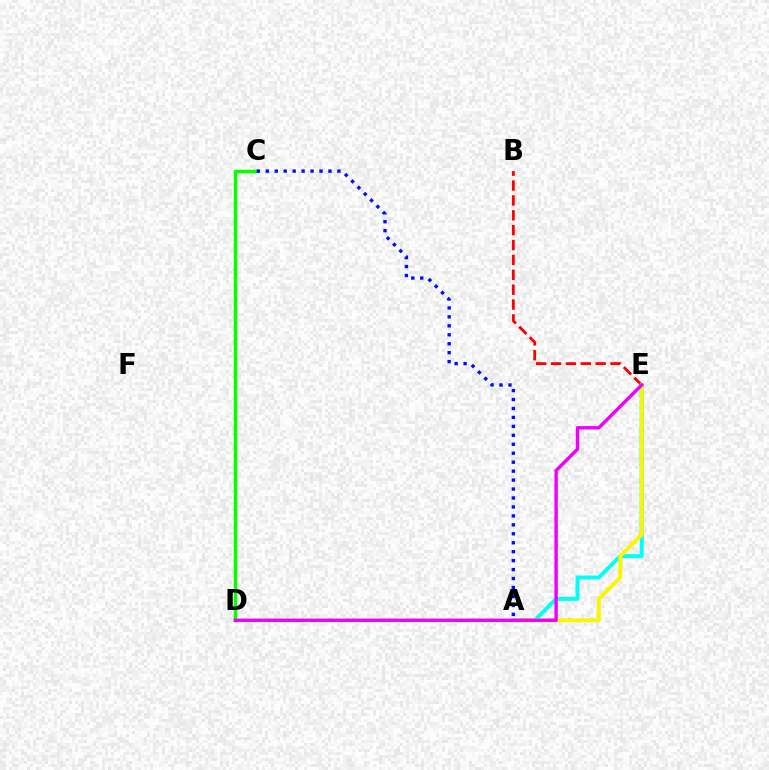{('A', 'E'): [{'color': '#00fff6', 'line_style': 'solid', 'thickness': 2.86}, {'color': '#fcf500', 'line_style': 'solid', 'thickness': 2.78}], ('C', 'D'): [{'color': '#08ff00', 'line_style': 'solid', 'thickness': 2.51}], ('A', 'C'): [{'color': '#0010ff', 'line_style': 'dotted', 'thickness': 2.43}], ('B', 'E'): [{'color': '#ff0000', 'line_style': 'dashed', 'thickness': 2.02}], ('D', 'E'): [{'color': '#ee00ff', 'line_style': 'solid', 'thickness': 2.44}]}